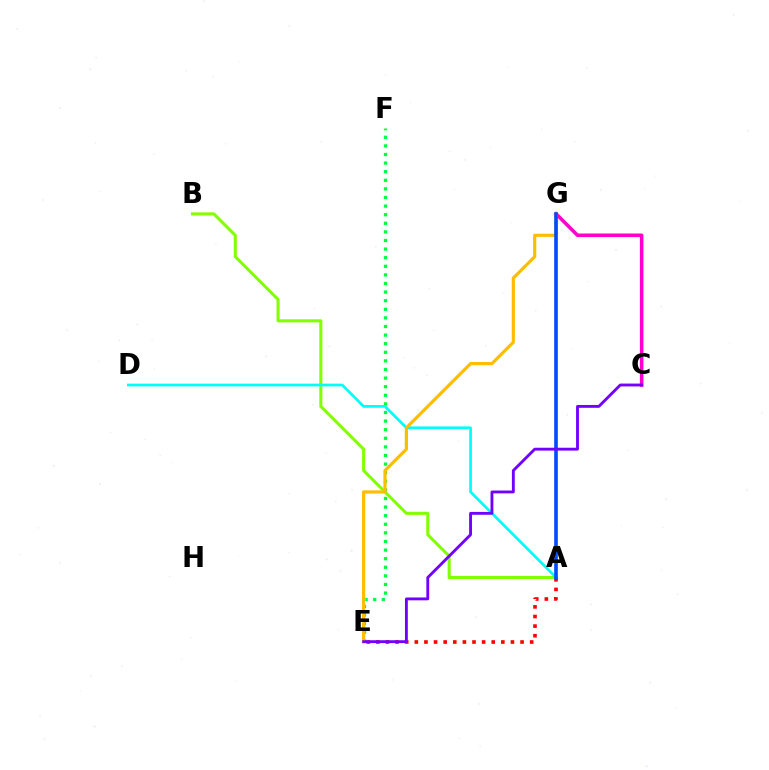{('A', 'E'): [{'color': '#ff0000', 'line_style': 'dotted', 'thickness': 2.61}], ('C', 'G'): [{'color': '#ff00cf', 'line_style': 'solid', 'thickness': 2.56}], ('E', 'F'): [{'color': '#00ff39', 'line_style': 'dotted', 'thickness': 2.34}], ('A', 'B'): [{'color': '#84ff00', 'line_style': 'solid', 'thickness': 2.21}], ('A', 'D'): [{'color': '#00fff6', 'line_style': 'solid', 'thickness': 1.95}], ('E', 'G'): [{'color': '#ffbd00', 'line_style': 'solid', 'thickness': 2.29}], ('A', 'G'): [{'color': '#004bff', 'line_style': 'solid', 'thickness': 2.61}], ('C', 'E'): [{'color': '#7200ff', 'line_style': 'solid', 'thickness': 2.06}]}